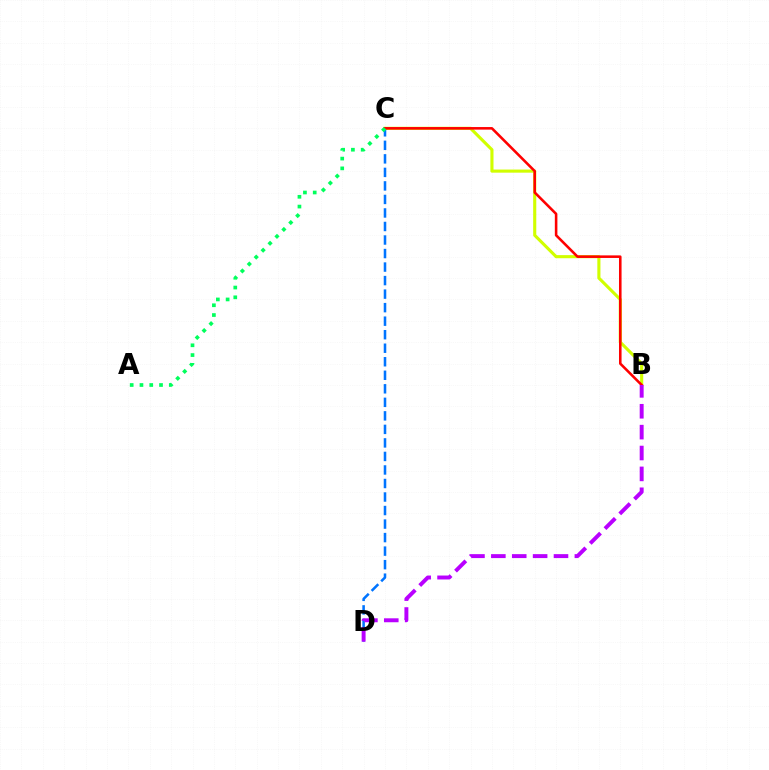{('B', 'C'): [{'color': '#d1ff00', 'line_style': 'solid', 'thickness': 2.24}, {'color': '#ff0000', 'line_style': 'solid', 'thickness': 1.85}], ('C', 'D'): [{'color': '#0074ff', 'line_style': 'dashed', 'thickness': 1.84}], ('B', 'D'): [{'color': '#b900ff', 'line_style': 'dashed', 'thickness': 2.84}], ('A', 'C'): [{'color': '#00ff5c', 'line_style': 'dotted', 'thickness': 2.66}]}